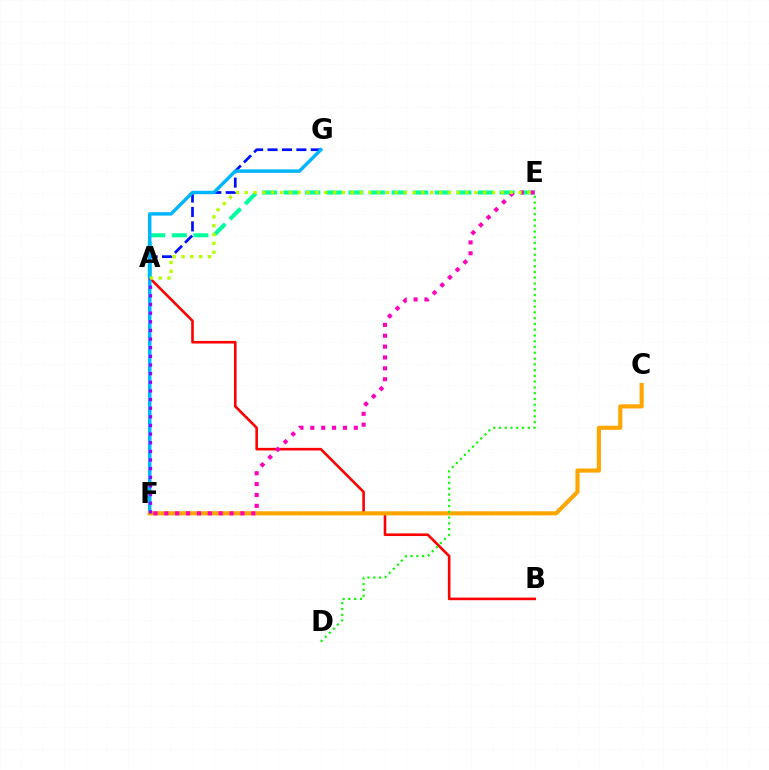{('A', 'B'): [{'color': '#ff0000', 'line_style': 'solid', 'thickness': 1.88}], ('A', 'E'): [{'color': '#00ff9d', 'line_style': 'dashed', 'thickness': 2.93}, {'color': '#b3ff00', 'line_style': 'dotted', 'thickness': 2.4}], ('F', 'G'): [{'color': '#0010ff', 'line_style': 'dashed', 'thickness': 1.96}, {'color': '#00b5ff', 'line_style': 'solid', 'thickness': 2.46}], ('C', 'F'): [{'color': '#ffa500', 'line_style': 'solid', 'thickness': 2.97}], ('D', 'E'): [{'color': '#08ff00', 'line_style': 'dotted', 'thickness': 1.57}], ('E', 'F'): [{'color': '#ff00bd', 'line_style': 'dotted', 'thickness': 2.95}], ('A', 'F'): [{'color': '#9b00ff', 'line_style': 'dotted', 'thickness': 2.35}]}